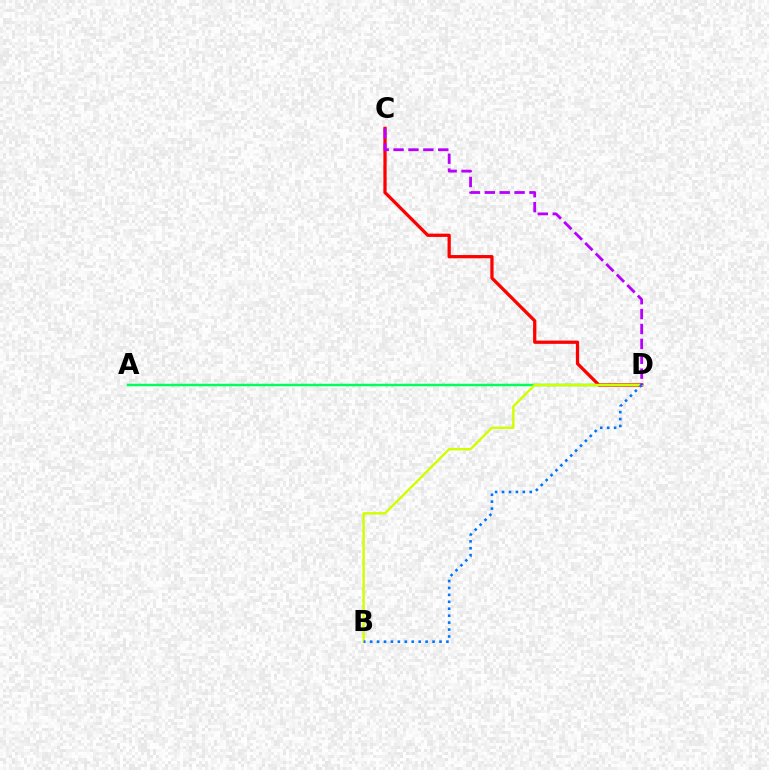{('A', 'D'): [{'color': '#00ff5c', 'line_style': 'solid', 'thickness': 1.78}], ('C', 'D'): [{'color': '#ff0000', 'line_style': 'solid', 'thickness': 2.34}, {'color': '#b900ff', 'line_style': 'dashed', 'thickness': 2.02}], ('B', 'D'): [{'color': '#d1ff00', 'line_style': 'solid', 'thickness': 1.74}, {'color': '#0074ff', 'line_style': 'dotted', 'thickness': 1.88}]}